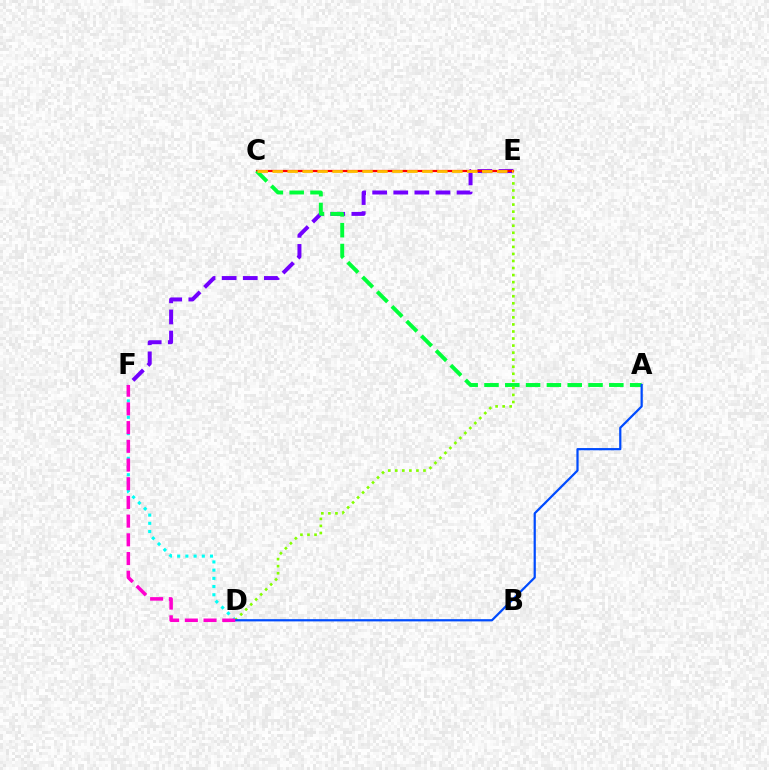{('E', 'F'): [{'color': '#7200ff', 'line_style': 'dashed', 'thickness': 2.87}], ('D', 'F'): [{'color': '#00fff6', 'line_style': 'dotted', 'thickness': 2.23}, {'color': '#ff00cf', 'line_style': 'dashed', 'thickness': 2.54}], ('C', 'E'): [{'color': '#ff0000', 'line_style': 'solid', 'thickness': 1.6}, {'color': '#ffbd00', 'line_style': 'dashed', 'thickness': 2.03}], ('A', 'C'): [{'color': '#00ff39', 'line_style': 'dashed', 'thickness': 2.83}], ('D', 'E'): [{'color': '#84ff00', 'line_style': 'dotted', 'thickness': 1.92}], ('A', 'D'): [{'color': '#004bff', 'line_style': 'solid', 'thickness': 1.6}]}